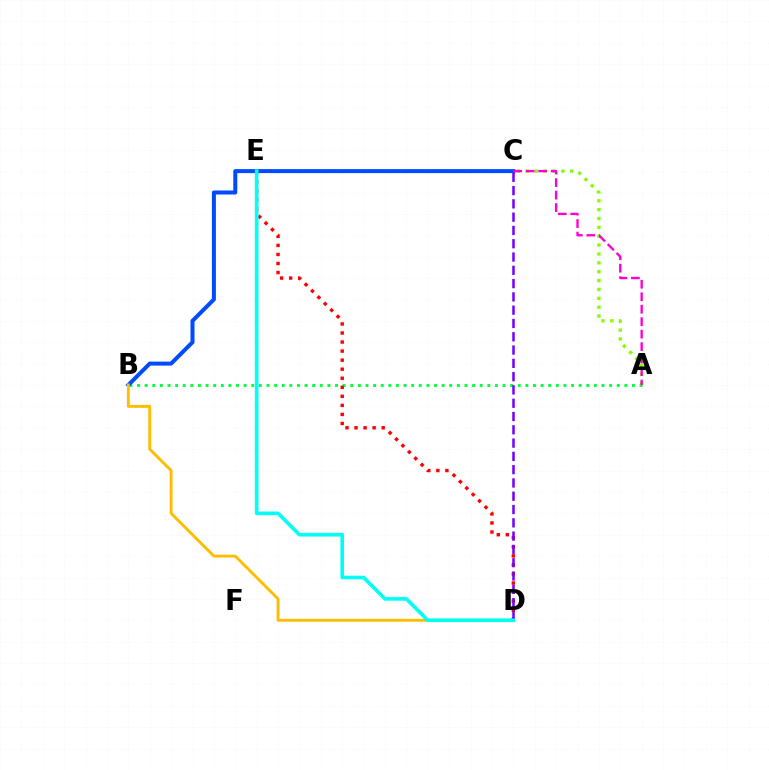{('A', 'B'): [{'color': '#00ff39', 'line_style': 'dotted', 'thickness': 2.07}], ('B', 'C'): [{'color': '#004bff', 'line_style': 'solid', 'thickness': 2.88}], ('D', 'E'): [{'color': '#ff0000', 'line_style': 'dotted', 'thickness': 2.46}, {'color': '#00fff6', 'line_style': 'solid', 'thickness': 2.62}], ('A', 'C'): [{'color': '#84ff00', 'line_style': 'dotted', 'thickness': 2.41}, {'color': '#ff00cf', 'line_style': 'dashed', 'thickness': 1.69}], ('B', 'D'): [{'color': '#ffbd00', 'line_style': 'solid', 'thickness': 2.08}], ('C', 'D'): [{'color': '#7200ff', 'line_style': 'dashed', 'thickness': 1.81}]}